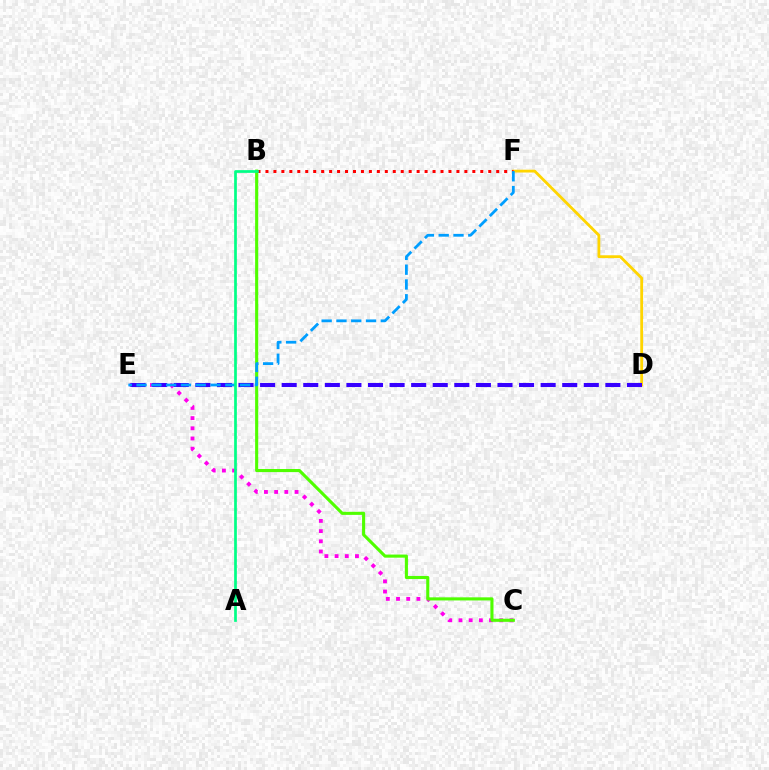{('C', 'E'): [{'color': '#ff00ed', 'line_style': 'dotted', 'thickness': 2.77}], ('B', 'C'): [{'color': '#4fff00', 'line_style': 'solid', 'thickness': 2.23}], ('D', 'F'): [{'color': '#ffd500', 'line_style': 'solid', 'thickness': 2.02}], ('D', 'E'): [{'color': '#3700ff', 'line_style': 'dashed', 'thickness': 2.93}], ('B', 'F'): [{'color': '#ff0000', 'line_style': 'dotted', 'thickness': 2.16}], ('E', 'F'): [{'color': '#009eff', 'line_style': 'dashed', 'thickness': 2.01}], ('A', 'B'): [{'color': '#00ff86', 'line_style': 'solid', 'thickness': 1.95}]}